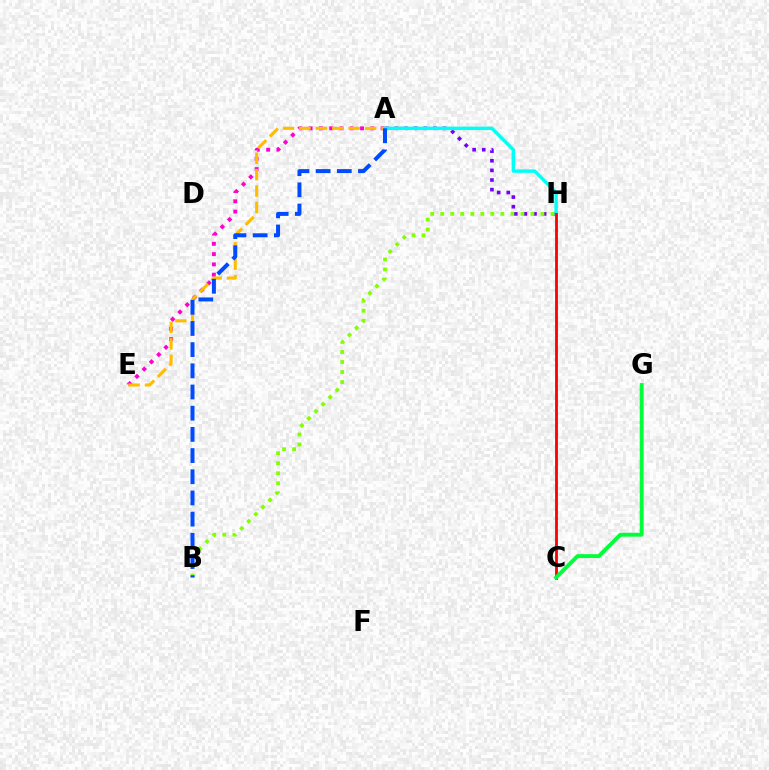{('A', 'H'): [{'color': '#7200ff', 'line_style': 'dotted', 'thickness': 2.61}, {'color': '#00fff6', 'line_style': 'solid', 'thickness': 2.48}], ('A', 'E'): [{'color': '#ff00cf', 'line_style': 'dotted', 'thickness': 2.79}, {'color': '#ffbd00', 'line_style': 'dashed', 'thickness': 2.23}], ('B', 'H'): [{'color': '#84ff00', 'line_style': 'dotted', 'thickness': 2.72}], ('C', 'H'): [{'color': '#ff0000', 'line_style': 'solid', 'thickness': 2.01}], ('C', 'G'): [{'color': '#00ff39', 'line_style': 'solid', 'thickness': 2.79}], ('A', 'B'): [{'color': '#004bff', 'line_style': 'dashed', 'thickness': 2.88}]}